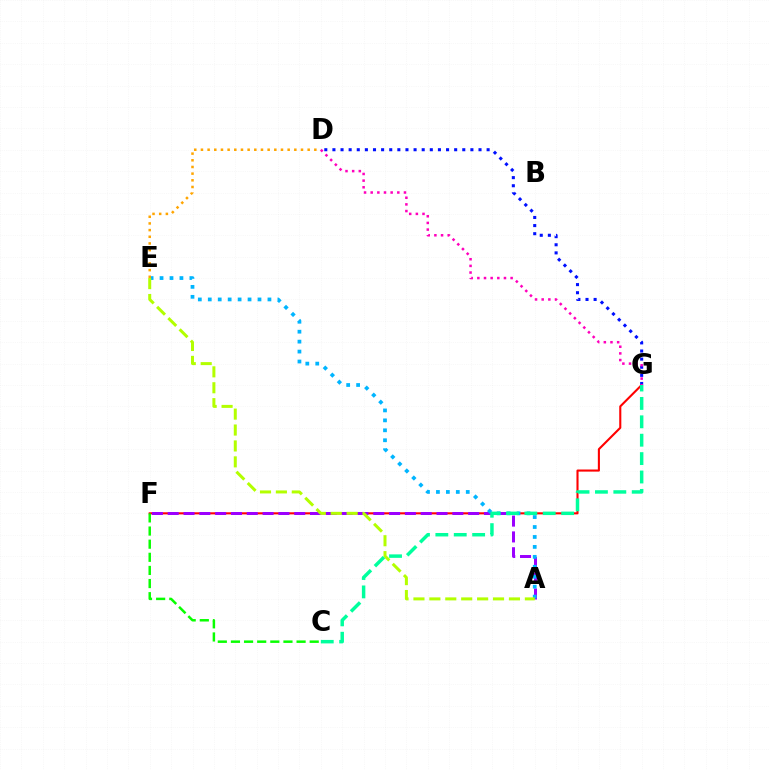{('F', 'G'): [{'color': '#ff0000', 'line_style': 'solid', 'thickness': 1.51}], ('D', 'G'): [{'color': '#0010ff', 'line_style': 'dotted', 'thickness': 2.21}, {'color': '#ff00bd', 'line_style': 'dotted', 'thickness': 1.81}], ('A', 'F'): [{'color': '#9b00ff', 'line_style': 'dashed', 'thickness': 2.15}], ('A', 'E'): [{'color': '#00b5ff', 'line_style': 'dotted', 'thickness': 2.7}, {'color': '#b3ff00', 'line_style': 'dashed', 'thickness': 2.16}], ('D', 'E'): [{'color': '#ffa500', 'line_style': 'dotted', 'thickness': 1.81}], ('C', 'G'): [{'color': '#00ff9d', 'line_style': 'dashed', 'thickness': 2.5}], ('C', 'F'): [{'color': '#08ff00', 'line_style': 'dashed', 'thickness': 1.78}]}